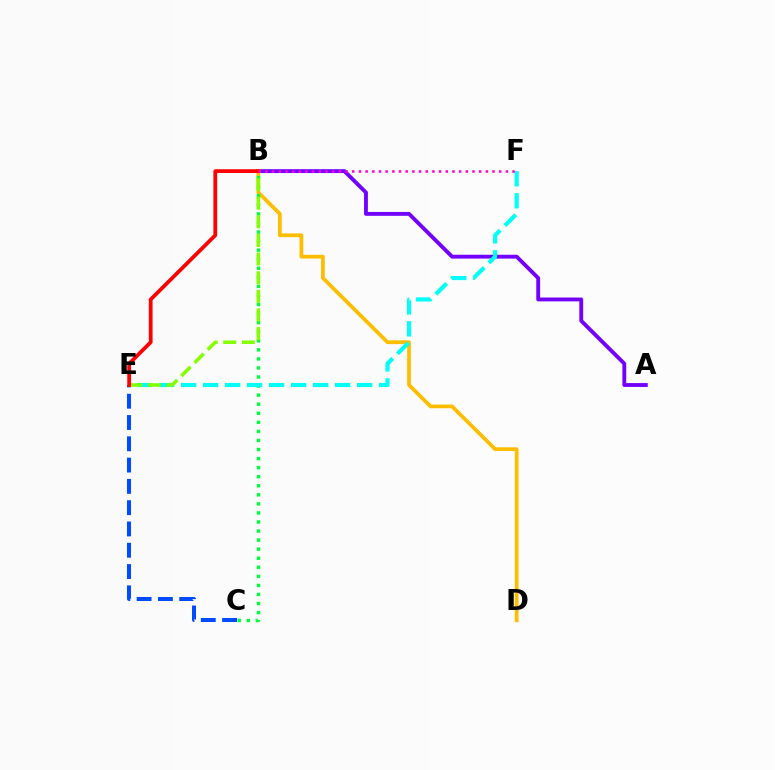{('C', 'E'): [{'color': '#004bff', 'line_style': 'dashed', 'thickness': 2.89}], ('A', 'B'): [{'color': '#7200ff', 'line_style': 'solid', 'thickness': 2.78}], ('B', 'D'): [{'color': '#ffbd00', 'line_style': 'solid', 'thickness': 2.7}], ('B', 'C'): [{'color': '#00ff39', 'line_style': 'dotted', 'thickness': 2.46}], ('E', 'F'): [{'color': '#00fff6', 'line_style': 'dashed', 'thickness': 2.99}], ('B', 'E'): [{'color': '#84ff00', 'line_style': 'dashed', 'thickness': 2.53}, {'color': '#ff0000', 'line_style': 'solid', 'thickness': 2.72}], ('B', 'F'): [{'color': '#ff00cf', 'line_style': 'dotted', 'thickness': 1.81}]}